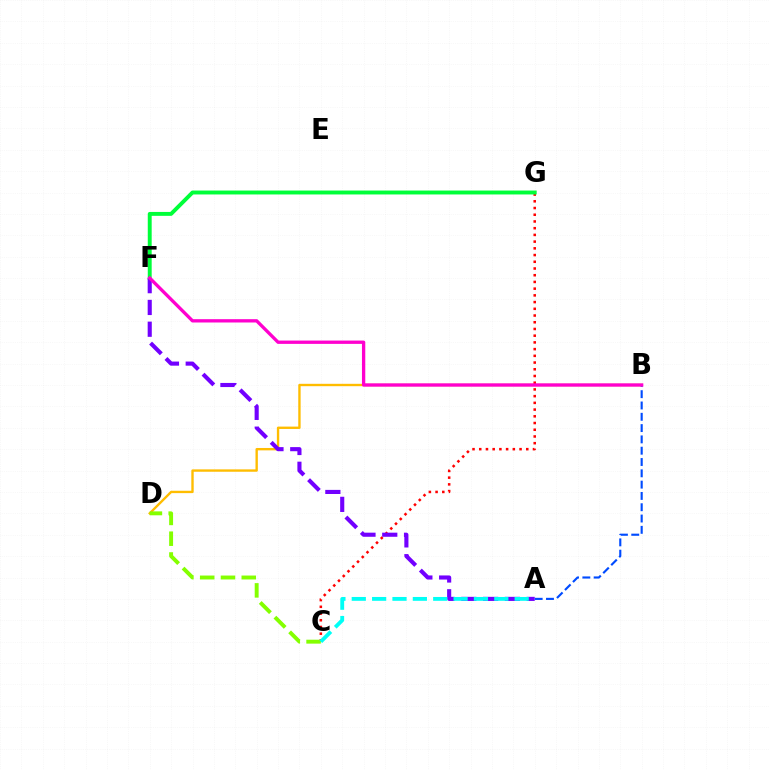{('B', 'D'): [{'color': '#ffbd00', 'line_style': 'solid', 'thickness': 1.71}], ('C', 'G'): [{'color': '#ff0000', 'line_style': 'dotted', 'thickness': 1.83}], ('F', 'G'): [{'color': '#00ff39', 'line_style': 'solid', 'thickness': 2.82}], ('A', 'F'): [{'color': '#7200ff', 'line_style': 'dashed', 'thickness': 2.96}], ('C', 'D'): [{'color': '#84ff00', 'line_style': 'dashed', 'thickness': 2.82}], ('A', 'C'): [{'color': '#00fff6', 'line_style': 'dashed', 'thickness': 2.77}], ('A', 'B'): [{'color': '#004bff', 'line_style': 'dashed', 'thickness': 1.54}], ('B', 'F'): [{'color': '#ff00cf', 'line_style': 'solid', 'thickness': 2.39}]}